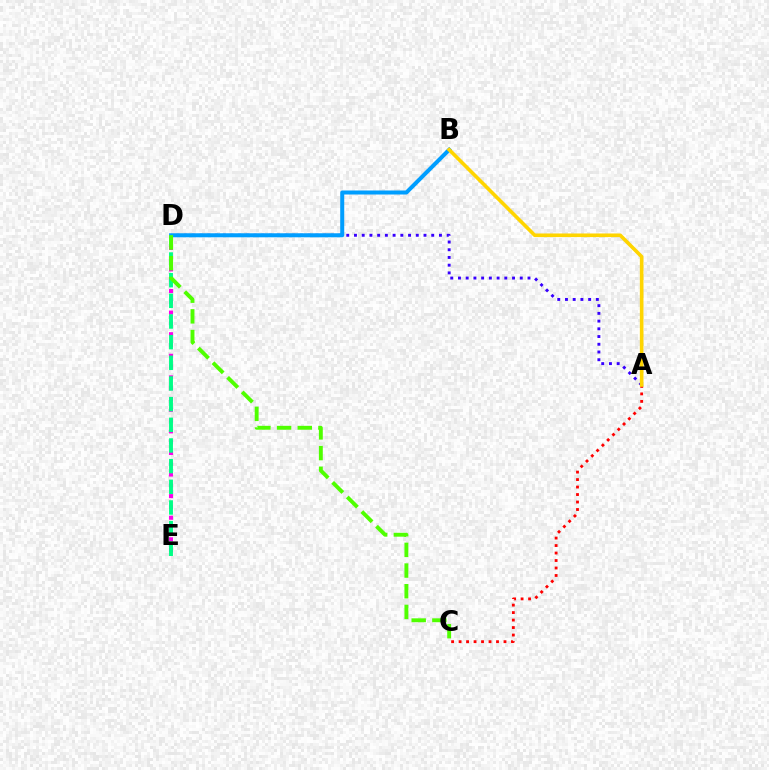{('A', 'D'): [{'color': '#3700ff', 'line_style': 'dotted', 'thickness': 2.1}], ('A', 'C'): [{'color': '#ff0000', 'line_style': 'dotted', 'thickness': 2.03}], ('D', 'E'): [{'color': '#ff00ed', 'line_style': 'dotted', 'thickness': 2.93}, {'color': '#00ff86', 'line_style': 'dashed', 'thickness': 2.81}], ('B', 'D'): [{'color': '#009eff', 'line_style': 'solid', 'thickness': 2.89}], ('A', 'B'): [{'color': '#ffd500', 'line_style': 'solid', 'thickness': 2.6}], ('C', 'D'): [{'color': '#4fff00', 'line_style': 'dashed', 'thickness': 2.81}]}